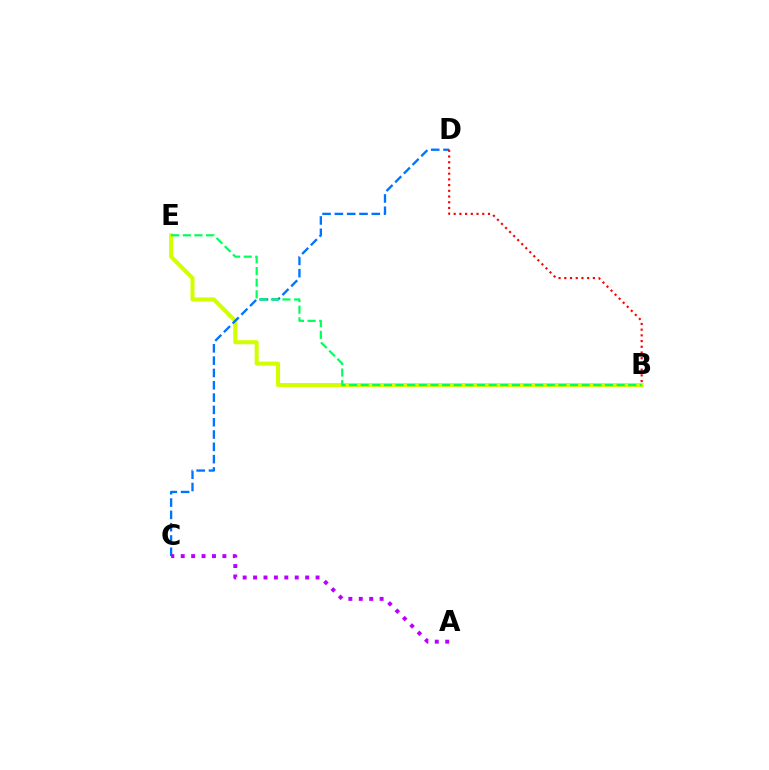{('B', 'E'): [{'color': '#d1ff00', 'line_style': 'solid', 'thickness': 2.91}, {'color': '#00ff5c', 'line_style': 'dashed', 'thickness': 1.58}], ('C', 'D'): [{'color': '#0074ff', 'line_style': 'dashed', 'thickness': 1.67}], ('A', 'C'): [{'color': '#b900ff', 'line_style': 'dotted', 'thickness': 2.83}], ('B', 'D'): [{'color': '#ff0000', 'line_style': 'dotted', 'thickness': 1.55}]}